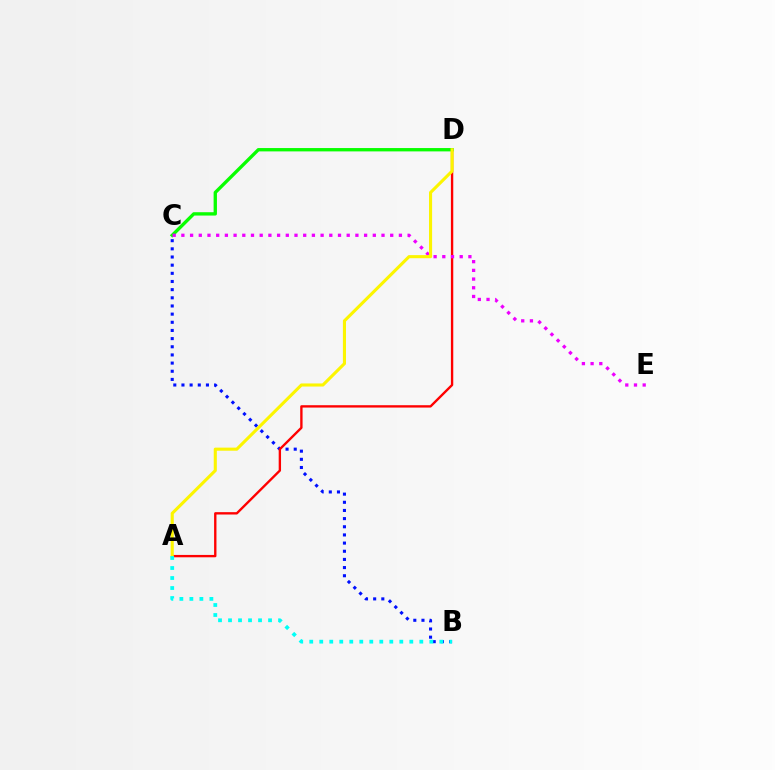{('B', 'C'): [{'color': '#0010ff', 'line_style': 'dotted', 'thickness': 2.22}], ('A', 'D'): [{'color': '#ff0000', 'line_style': 'solid', 'thickness': 1.7}, {'color': '#fcf500', 'line_style': 'solid', 'thickness': 2.23}], ('C', 'D'): [{'color': '#08ff00', 'line_style': 'solid', 'thickness': 2.4}], ('C', 'E'): [{'color': '#ee00ff', 'line_style': 'dotted', 'thickness': 2.36}], ('A', 'B'): [{'color': '#00fff6', 'line_style': 'dotted', 'thickness': 2.72}]}